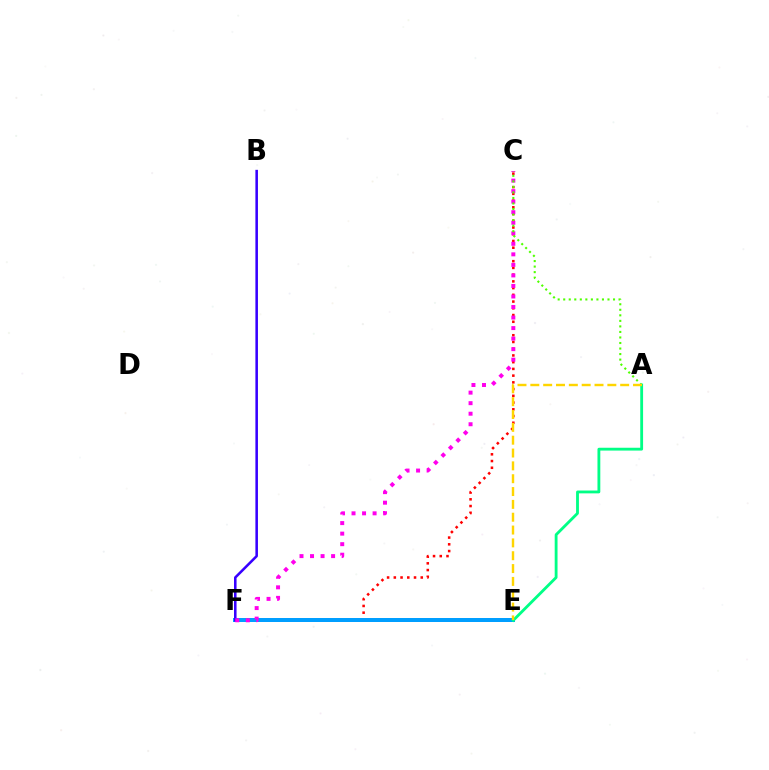{('C', 'F'): [{'color': '#ff0000', 'line_style': 'dotted', 'thickness': 1.83}, {'color': '#ff00ed', 'line_style': 'dotted', 'thickness': 2.86}], ('E', 'F'): [{'color': '#009eff', 'line_style': 'solid', 'thickness': 2.88}], ('B', 'F'): [{'color': '#3700ff', 'line_style': 'solid', 'thickness': 1.84}], ('A', 'C'): [{'color': '#4fff00', 'line_style': 'dotted', 'thickness': 1.5}], ('A', 'E'): [{'color': '#00ff86', 'line_style': 'solid', 'thickness': 2.04}, {'color': '#ffd500', 'line_style': 'dashed', 'thickness': 1.74}]}